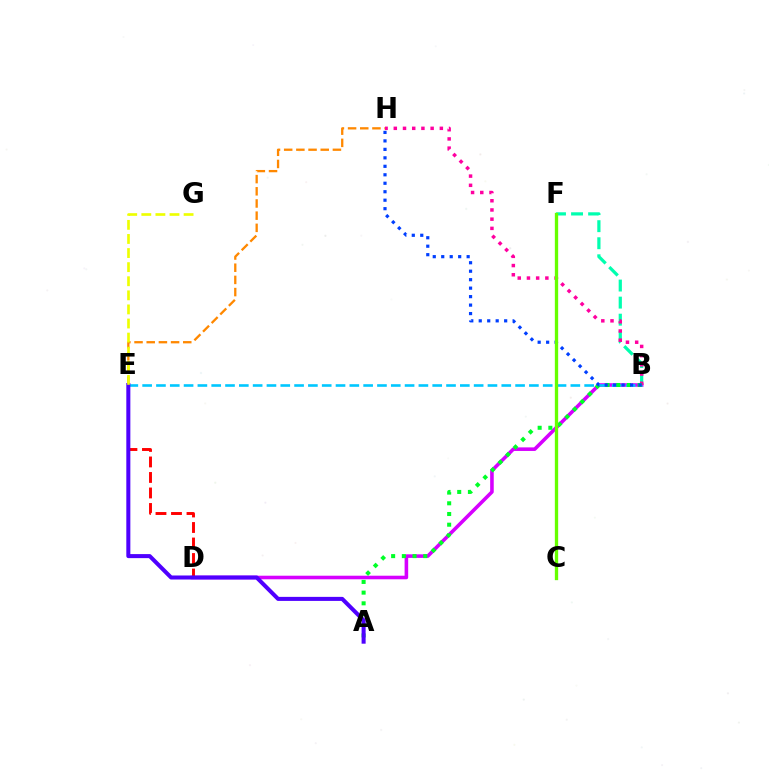{('B', 'F'): [{'color': '#00ffaf', 'line_style': 'dashed', 'thickness': 2.32}], ('B', 'D'): [{'color': '#d600ff', 'line_style': 'solid', 'thickness': 2.58}], ('B', 'E'): [{'color': '#00c7ff', 'line_style': 'dashed', 'thickness': 1.88}], ('D', 'E'): [{'color': '#ff0000', 'line_style': 'dashed', 'thickness': 2.11}], ('E', 'H'): [{'color': '#ff8800', 'line_style': 'dashed', 'thickness': 1.65}], ('B', 'H'): [{'color': '#ff00a0', 'line_style': 'dotted', 'thickness': 2.5}, {'color': '#003fff', 'line_style': 'dotted', 'thickness': 2.3}], ('A', 'B'): [{'color': '#00ff27', 'line_style': 'dotted', 'thickness': 2.91}], ('A', 'E'): [{'color': '#4f00ff', 'line_style': 'solid', 'thickness': 2.9}], ('E', 'G'): [{'color': '#eeff00', 'line_style': 'dashed', 'thickness': 1.91}], ('C', 'F'): [{'color': '#66ff00', 'line_style': 'solid', 'thickness': 2.39}]}